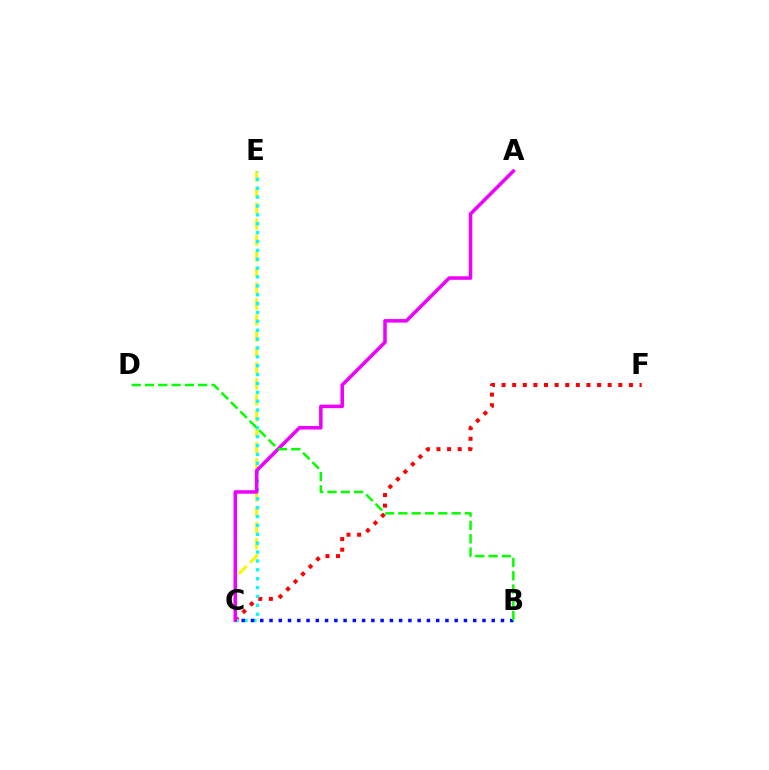{('C', 'F'): [{'color': '#ff0000', 'line_style': 'dotted', 'thickness': 2.88}], ('C', 'E'): [{'color': '#fcf500', 'line_style': 'dashed', 'thickness': 2.17}, {'color': '#00fff6', 'line_style': 'dotted', 'thickness': 2.41}], ('B', 'C'): [{'color': '#0010ff', 'line_style': 'dotted', 'thickness': 2.52}], ('A', 'C'): [{'color': '#ee00ff', 'line_style': 'solid', 'thickness': 2.54}], ('B', 'D'): [{'color': '#08ff00', 'line_style': 'dashed', 'thickness': 1.81}]}